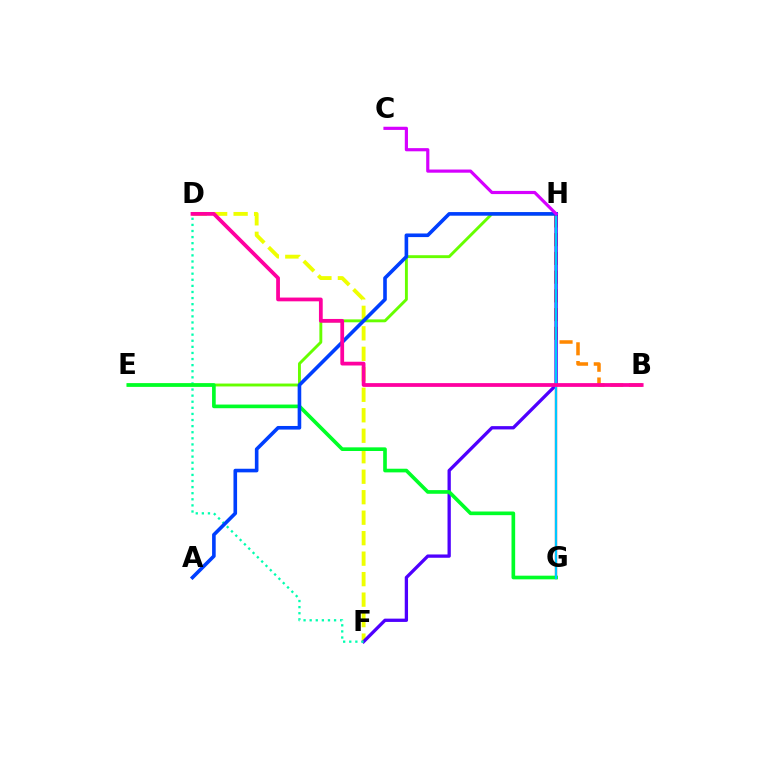{('D', 'F'): [{'color': '#eeff00', 'line_style': 'dashed', 'thickness': 2.78}, {'color': '#00ffaf', 'line_style': 'dotted', 'thickness': 1.66}], ('B', 'H'): [{'color': '#ff8800', 'line_style': 'dashed', 'thickness': 2.54}], ('G', 'H'): [{'color': '#ff0000', 'line_style': 'solid', 'thickness': 1.62}, {'color': '#00c7ff', 'line_style': 'solid', 'thickness': 1.6}], ('F', 'H'): [{'color': '#4f00ff', 'line_style': 'solid', 'thickness': 2.38}], ('E', 'H'): [{'color': '#66ff00', 'line_style': 'solid', 'thickness': 2.09}], ('E', 'G'): [{'color': '#00ff27', 'line_style': 'solid', 'thickness': 2.63}], ('A', 'H'): [{'color': '#003fff', 'line_style': 'solid', 'thickness': 2.6}], ('C', 'H'): [{'color': '#d600ff', 'line_style': 'solid', 'thickness': 2.28}], ('B', 'D'): [{'color': '#ff00a0', 'line_style': 'solid', 'thickness': 2.71}]}